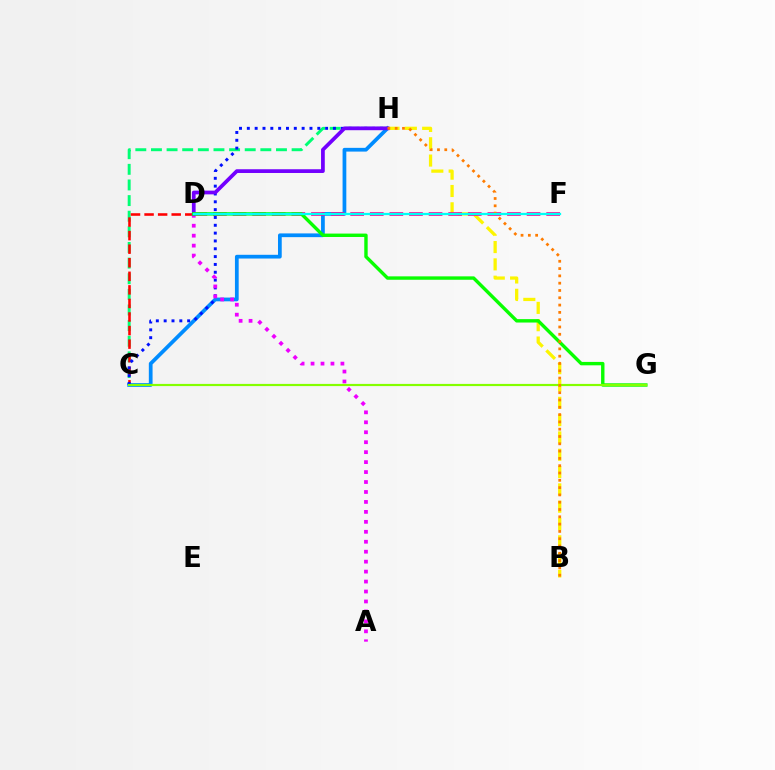{('C', 'H'): [{'color': '#00ff74', 'line_style': 'dashed', 'thickness': 2.12}, {'color': '#008cff', 'line_style': 'solid', 'thickness': 2.69}, {'color': '#0010ff', 'line_style': 'dotted', 'thickness': 2.13}], ('C', 'D'): [{'color': '#ff0000', 'line_style': 'dashed', 'thickness': 1.84}], ('B', 'H'): [{'color': '#fcf500', 'line_style': 'dashed', 'thickness': 2.35}, {'color': '#ff7c00', 'line_style': 'dotted', 'thickness': 1.98}], ('D', 'F'): [{'color': '#ff0094', 'line_style': 'dashed', 'thickness': 2.66}, {'color': '#00fff6', 'line_style': 'solid', 'thickness': 1.63}], ('A', 'D'): [{'color': '#ee00ff', 'line_style': 'dotted', 'thickness': 2.7}], ('D', 'H'): [{'color': '#7200ff', 'line_style': 'solid', 'thickness': 2.69}], ('D', 'G'): [{'color': '#08ff00', 'line_style': 'solid', 'thickness': 2.45}], ('C', 'G'): [{'color': '#84ff00', 'line_style': 'solid', 'thickness': 1.57}]}